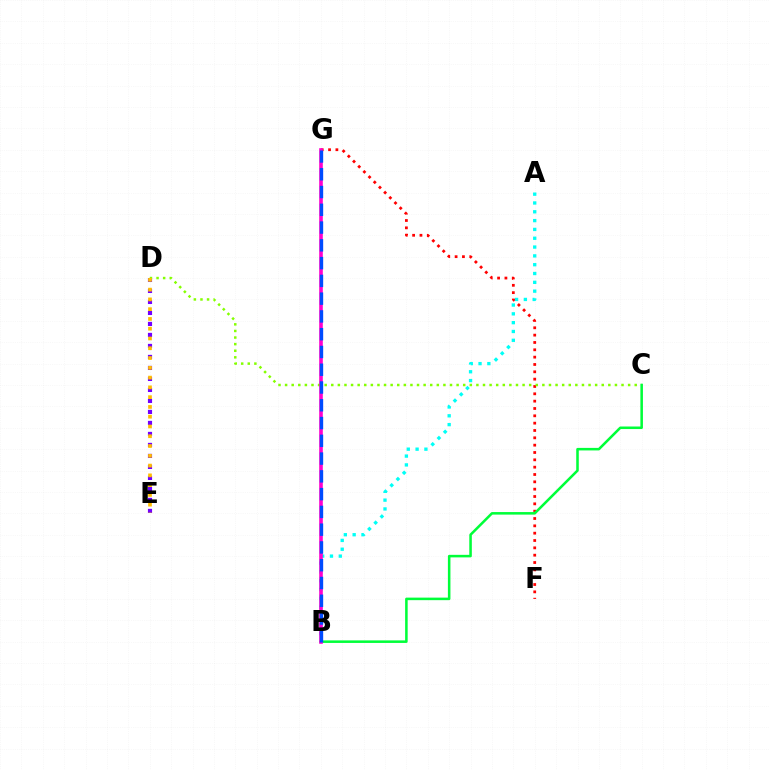{('D', 'E'): [{'color': '#7200ff', 'line_style': 'dotted', 'thickness': 2.99}, {'color': '#ffbd00', 'line_style': 'dotted', 'thickness': 2.66}], ('F', 'G'): [{'color': '#ff0000', 'line_style': 'dotted', 'thickness': 1.99}], ('A', 'B'): [{'color': '#00fff6', 'line_style': 'dotted', 'thickness': 2.4}], ('C', 'D'): [{'color': '#84ff00', 'line_style': 'dotted', 'thickness': 1.79}], ('B', 'C'): [{'color': '#00ff39', 'line_style': 'solid', 'thickness': 1.83}], ('B', 'G'): [{'color': '#ff00cf', 'line_style': 'solid', 'thickness': 2.6}, {'color': '#004bff', 'line_style': 'dashed', 'thickness': 2.41}]}